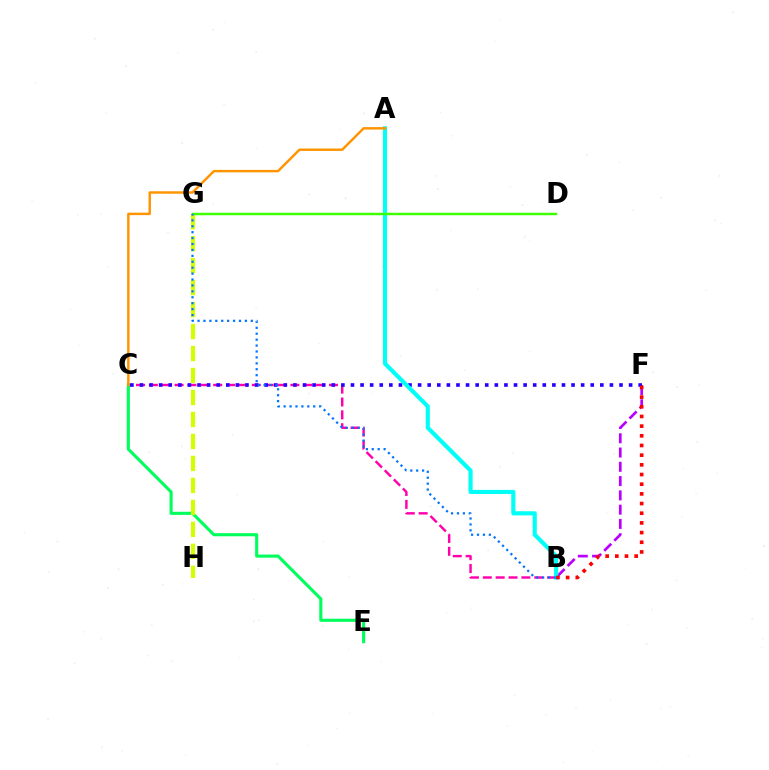{('B', 'F'): [{'color': '#b900ff', 'line_style': 'dashed', 'thickness': 1.94}, {'color': '#ff0000', 'line_style': 'dotted', 'thickness': 2.63}], ('B', 'C'): [{'color': '#ff00ac', 'line_style': 'dashed', 'thickness': 1.75}], ('C', 'E'): [{'color': '#00ff5c', 'line_style': 'solid', 'thickness': 2.23}], ('C', 'F'): [{'color': '#2500ff', 'line_style': 'dotted', 'thickness': 2.61}], ('G', 'H'): [{'color': '#d1ff00', 'line_style': 'dashed', 'thickness': 2.99}], ('A', 'B'): [{'color': '#00fff6', 'line_style': 'solid', 'thickness': 2.98}], ('D', 'G'): [{'color': '#3dff00', 'line_style': 'solid', 'thickness': 1.77}], ('A', 'C'): [{'color': '#ff9400', 'line_style': 'solid', 'thickness': 1.76}], ('B', 'G'): [{'color': '#0074ff', 'line_style': 'dotted', 'thickness': 1.61}]}